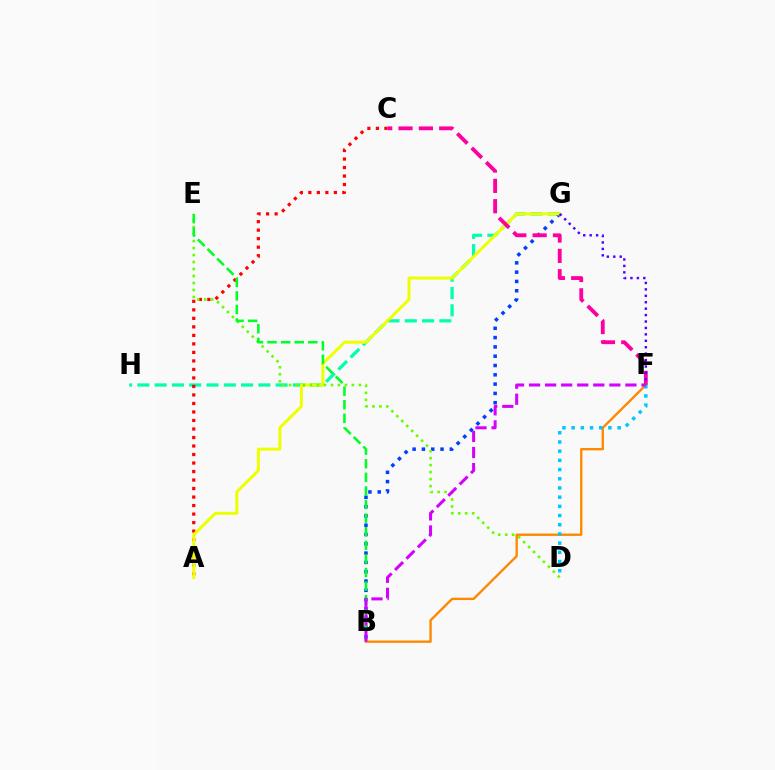{('G', 'H'): [{'color': '#00ffaf', 'line_style': 'dashed', 'thickness': 2.35}], ('A', 'C'): [{'color': '#ff0000', 'line_style': 'dotted', 'thickness': 2.31}], ('B', 'G'): [{'color': '#003fff', 'line_style': 'dotted', 'thickness': 2.53}], ('A', 'G'): [{'color': '#eeff00', 'line_style': 'solid', 'thickness': 2.16}], ('D', 'E'): [{'color': '#66ff00', 'line_style': 'dotted', 'thickness': 1.9}], ('C', 'F'): [{'color': '#ff00a0', 'line_style': 'dashed', 'thickness': 2.76}], ('B', 'E'): [{'color': '#00ff27', 'line_style': 'dashed', 'thickness': 1.85}], ('B', 'F'): [{'color': '#ff8800', 'line_style': 'solid', 'thickness': 1.7}, {'color': '#d600ff', 'line_style': 'dashed', 'thickness': 2.18}], ('D', 'F'): [{'color': '#00c7ff', 'line_style': 'dotted', 'thickness': 2.5}], ('F', 'G'): [{'color': '#4f00ff', 'line_style': 'dotted', 'thickness': 1.75}]}